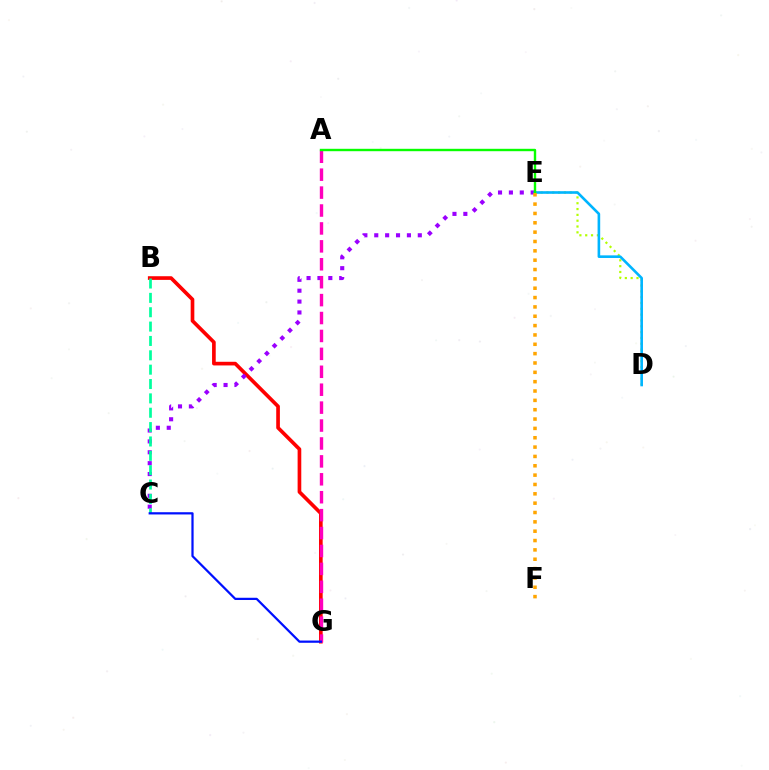{('B', 'G'): [{'color': '#ff0000', 'line_style': 'solid', 'thickness': 2.64}], ('C', 'E'): [{'color': '#9b00ff', 'line_style': 'dotted', 'thickness': 2.96}], ('D', 'E'): [{'color': '#b3ff00', 'line_style': 'dotted', 'thickness': 1.58}, {'color': '#00b5ff', 'line_style': 'solid', 'thickness': 1.89}], ('A', 'G'): [{'color': '#ff00bd', 'line_style': 'dashed', 'thickness': 2.43}], ('B', 'C'): [{'color': '#00ff9d', 'line_style': 'dashed', 'thickness': 1.95}], ('C', 'G'): [{'color': '#0010ff', 'line_style': 'solid', 'thickness': 1.61}], ('A', 'E'): [{'color': '#08ff00', 'line_style': 'solid', 'thickness': 1.73}], ('E', 'F'): [{'color': '#ffa500', 'line_style': 'dotted', 'thickness': 2.54}]}